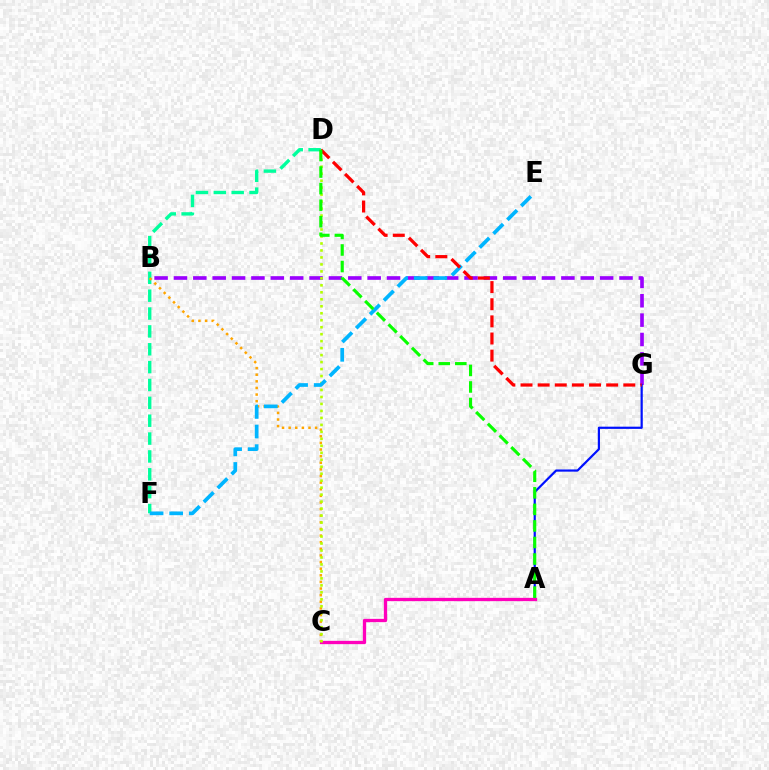{('D', 'F'): [{'color': '#00ff9d', 'line_style': 'dashed', 'thickness': 2.43}], ('B', 'G'): [{'color': '#9b00ff', 'line_style': 'dashed', 'thickness': 2.63}], ('A', 'G'): [{'color': '#0010ff', 'line_style': 'solid', 'thickness': 1.59}], ('A', 'C'): [{'color': '#ff00bd', 'line_style': 'solid', 'thickness': 2.37}], ('B', 'C'): [{'color': '#ffa500', 'line_style': 'dotted', 'thickness': 1.8}], ('C', 'D'): [{'color': '#b3ff00', 'line_style': 'dotted', 'thickness': 1.9}], ('E', 'F'): [{'color': '#00b5ff', 'line_style': 'dashed', 'thickness': 2.66}], ('D', 'G'): [{'color': '#ff0000', 'line_style': 'dashed', 'thickness': 2.33}], ('A', 'D'): [{'color': '#08ff00', 'line_style': 'dashed', 'thickness': 2.25}]}